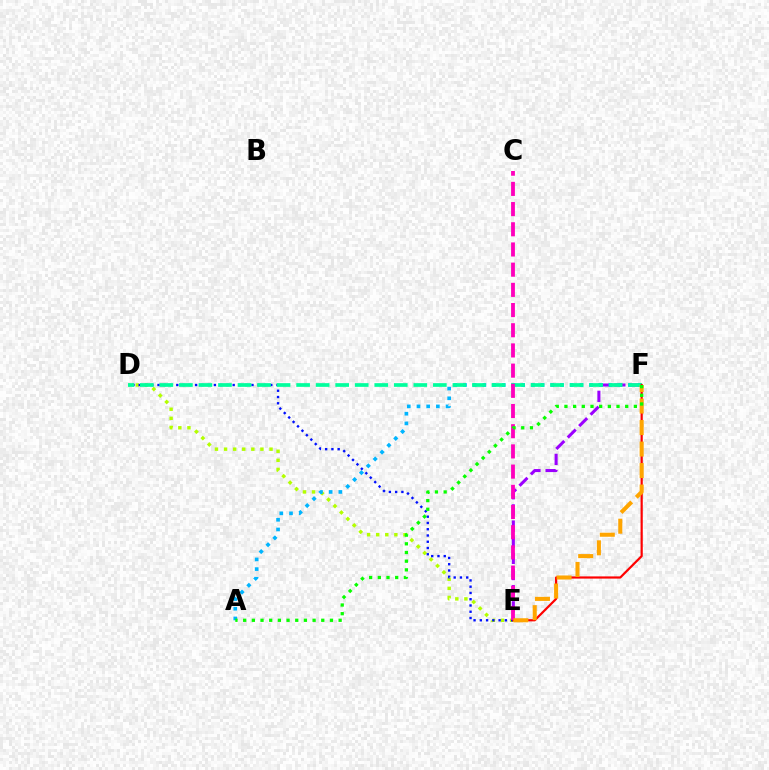{('E', 'F'): [{'color': '#9b00ff', 'line_style': 'dashed', 'thickness': 2.19}, {'color': '#ff0000', 'line_style': 'solid', 'thickness': 1.58}, {'color': '#ffa500', 'line_style': 'dashed', 'thickness': 2.92}], ('D', 'E'): [{'color': '#b3ff00', 'line_style': 'dotted', 'thickness': 2.47}, {'color': '#0010ff', 'line_style': 'dotted', 'thickness': 1.7}], ('A', 'F'): [{'color': '#00b5ff', 'line_style': 'dotted', 'thickness': 2.64}, {'color': '#08ff00', 'line_style': 'dotted', 'thickness': 2.36}], ('D', 'F'): [{'color': '#00ff9d', 'line_style': 'dashed', 'thickness': 2.65}], ('C', 'E'): [{'color': '#ff00bd', 'line_style': 'dashed', 'thickness': 2.74}]}